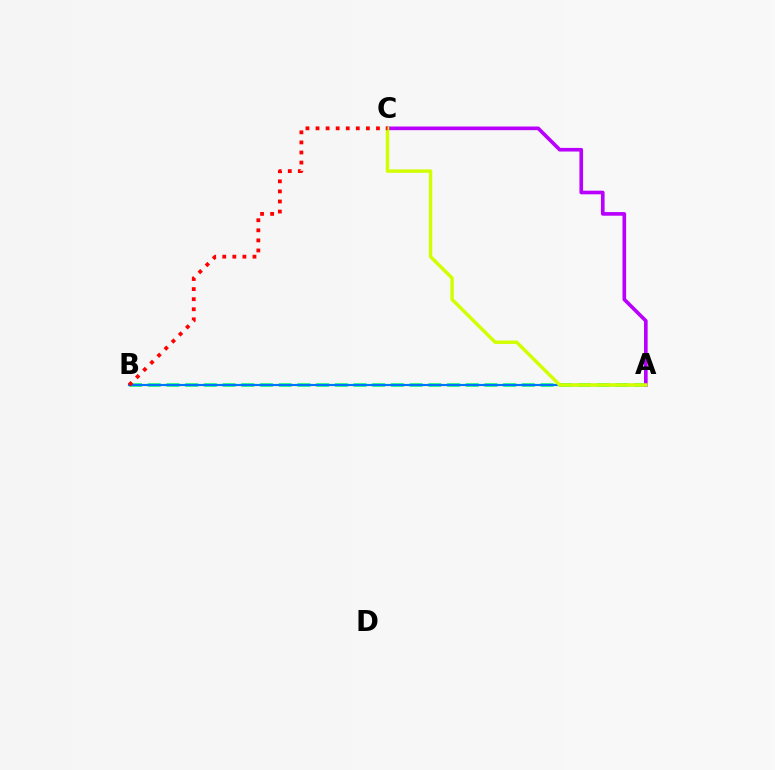{('A', 'B'): [{'color': '#00ff5c', 'line_style': 'dashed', 'thickness': 2.54}, {'color': '#0074ff', 'line_style': 'solid', 'thickness': 1.56}], ('A', 'C'): [{'color': '#b900ff', 'line_style': 'solid', 'thickness': 2.62}, {'color': '#d1ff00', 'line_style': 'solid', 'thickness': 2.47}], ('B', 'C'): [{'color': '#ff0000', 'line_style': 'dotted', 'thickness': 2.74}]}